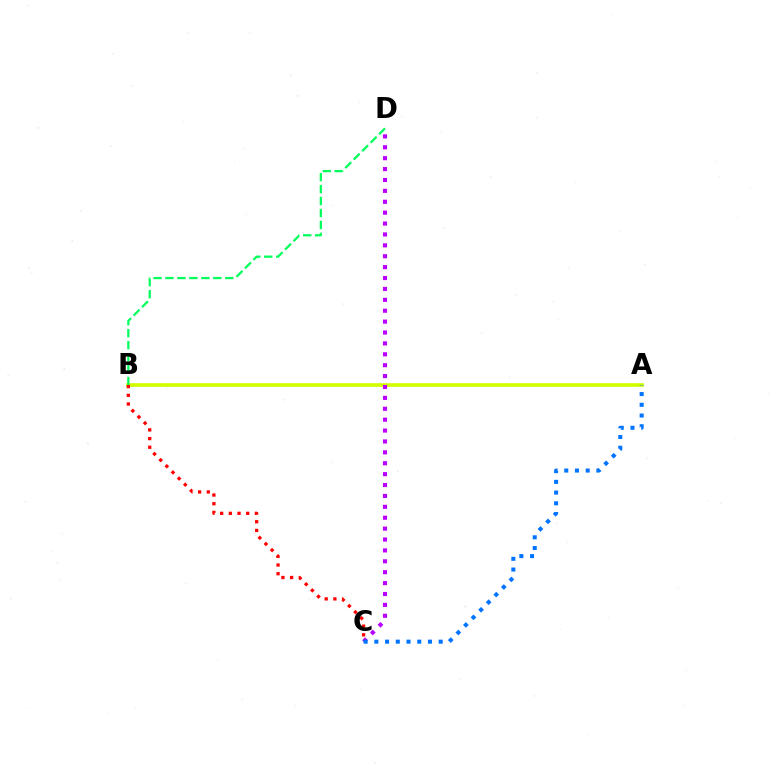{('A', 'B'): [{'color': '#d1ff00', 'line_style': 'solid', 'thickness': 2.63}], ('B', 'C'): [{'color': '#ff0000', 'line_style': 'dotted', 'thickness': 2.36}], ('B', 'D'): [{'color': '#00ff5c', 'line_style': 'dashed', 'thickness': 1.62}], ('C', 'D'): [{'color': '#b900ff', 'line_style': 'dotted', 'thickness': 2.96}], ('A', 'C'): [{'color': '#0074ff', 'line_style': 'dotted', 'thickness': 2.91}]}